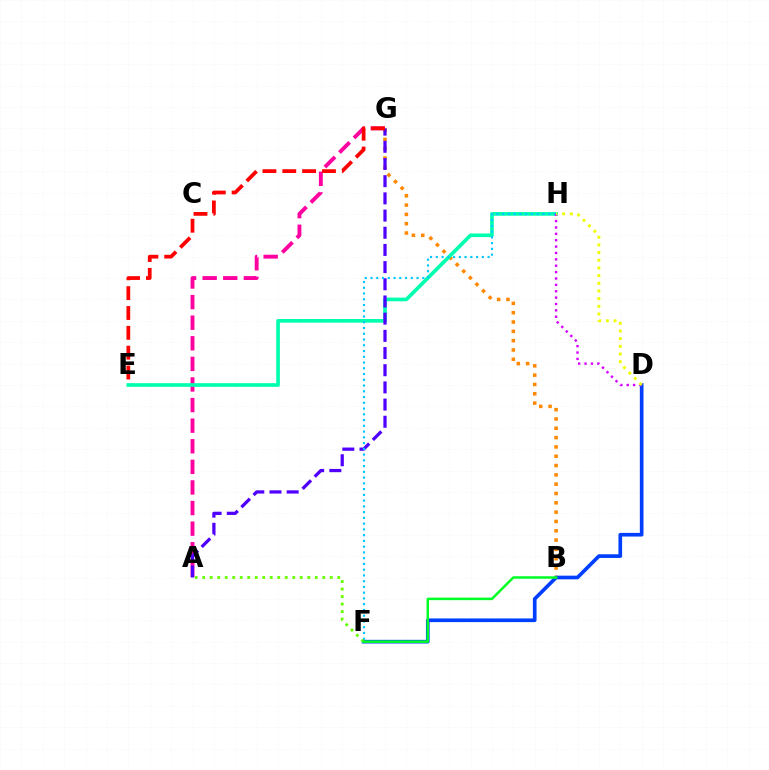{('A', 'G'): [{'color': '#ff00a0', 'line_style': 'dashed', 'thickness': 2.8}, {'color': '#4f00ff', 'line_style': 'dashed', 'thickness': 2.33}], ('B', 'G'): [{'color': '#ff8800', 'line_style': 'dotted', 'thickness': 2.53}], ('E', 'H'): [{'color': '#00ffaf', 'line_style': 'solid', 'thickness': 2.64}], ('E', 'G'): [{'color': '#ff0000', 'line_style': 'dashed', 'thickness': 2.7}], ('F', 'H'): [{'color': '#00c7ff', 'line_style': 'dotted', 'thickness': 1.56}], ('D', 'F'): [{'color': '#003fff', 'line_style': 'solid', 'thickness': 2.64}], ('A', 'F'): [{'color': '#66ff00', 'line_style': 'dotted', 'thickness': 2.04}], ('D', 'H'): [{'color': '#d600ff', 'line_style': 'dotted', 'thickness': 1.73}, {'color': '#eeff00', 'line_style': 'dotted', 'thickness': 2.09}], ('B', 'F'): [{'color': '#00ff27', 'line_style': 'solid', 'thickness': 1.81}]}